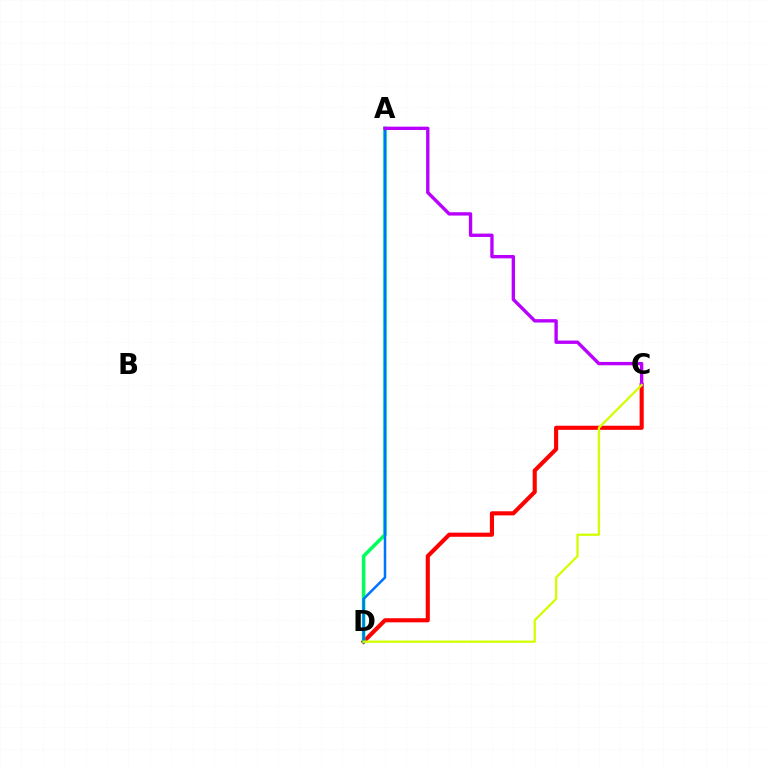{('C', 'D'): [{'color': '#ff0000', 'line_style': 'solid', 'thickness': 2.96}, {'color': '#d1ff00', 'line_style': 'solid', 'thickness': 1.64}], ('A', 'D'): [{'color': '#00ff5c', 'line_style': 'solid', 'thickness': 2.56}, {'color': '#0074ff', 'line_style': 'solid', 'thickness': 1.81}], ('A', 'C'): [{'color': '#b900ff', 'line_style': 'solid', 'thickness': 2.42}]}